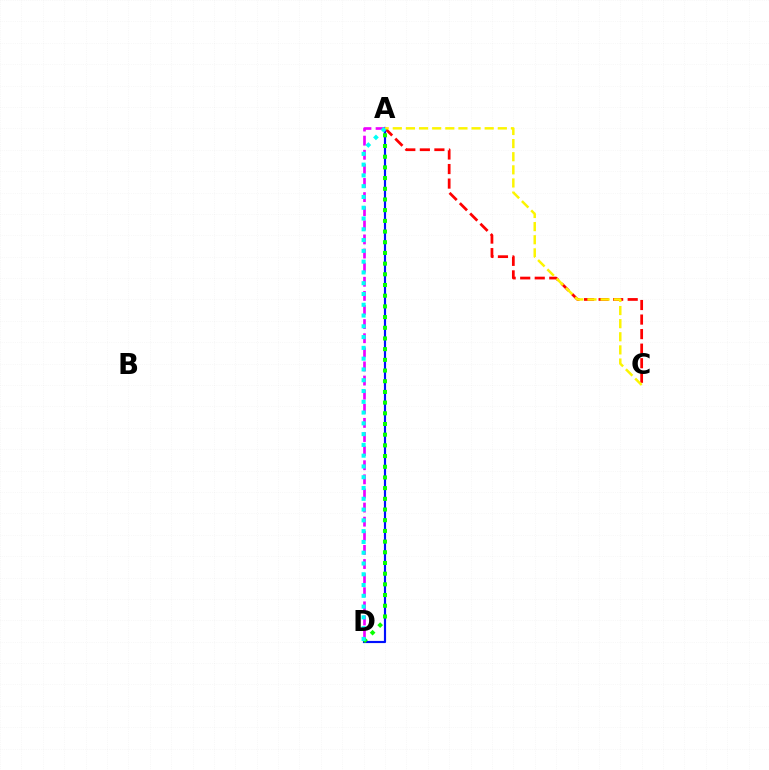{('A', 'C'): [{'color': '#ff0000', 'line_style': 'dashed', 'thickness': 1.98}, {'color': '#fcf500', 'line_style': 'dashed', 'thickness': 1.78}], ('A', 'D'): [{'color': '#0010ff', 'line_style': 'solid', 'thickness': 1.56}, {'color': '#ee00ff', 'line_style': 'dashed', 'thickness': 1.92}, {'color': '#08ff00', 'line_style': 'dotted', 'thickness': 2.9}, {'color': '#00fff6', 'line_style': 'dotted', 'thickness': 2.93}]}